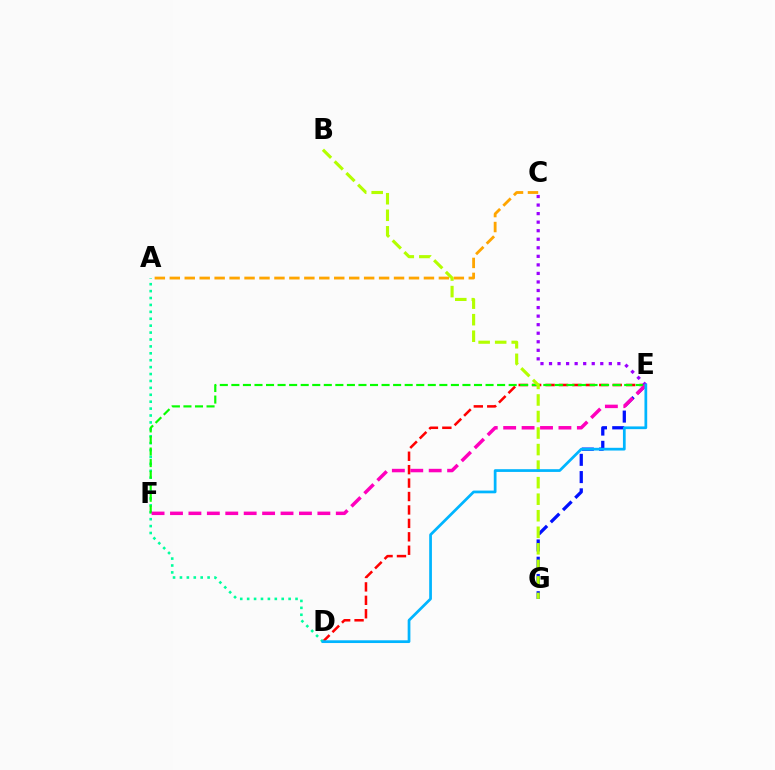{('D', 'E'): [{'color': '#ff0000', 'line_style': 'dashed', 'thickness': 1.82}, {'color': '#00b5ff', 'line_style': 'solid', 'thickness': 1.97}], ('A', 'D'): [{'color': '#00ff9d', 'line_style': 'dotted', 'thickness': 1.88}], ('E', 'G'): [{'color': '#0010ff', 'line_style': 'dashed', 'thickness': 2.34}], ('A', 'C'): [{'color': '#ffa500', 'line_style': 'dashed', 'thickness': 2.03}], ('E', 'F'): [{'color': '#08ff00', 'line_style': 'dashed', 'thickness': 1.57}, {'color': '#ff00bd', 'line_style': 'dashed', 'thickness': 2.5}], ('B', 'G'): [{'color': '#b3ff00', 'line_style': 'dashed', 'thickness': 2.25}], ('C', 'E'): [{'color': '#9b00ff', 'line_style': 'dotted', 'thickness': 2.32}]}